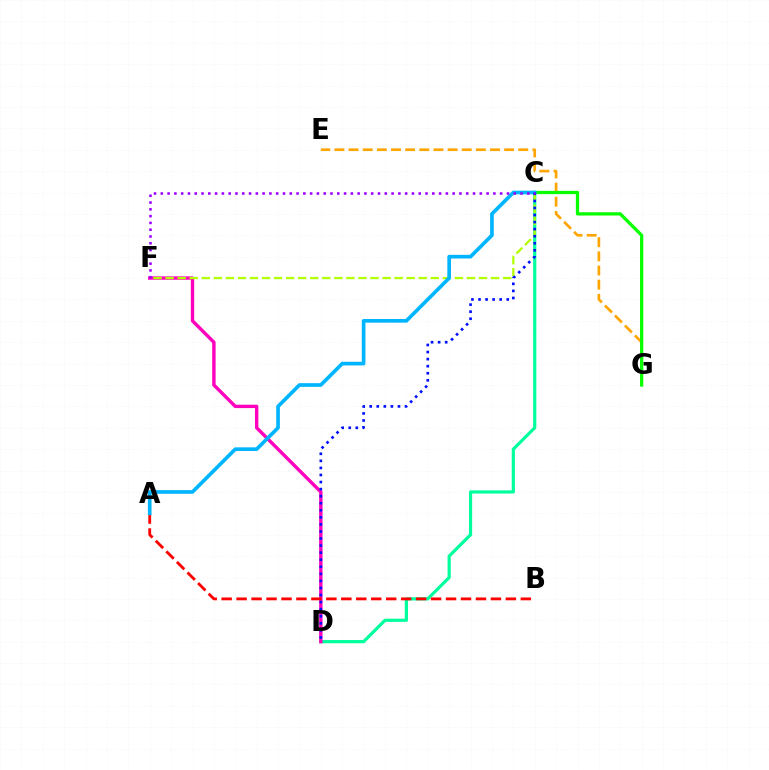{('E', 'G'): [{'color': '#ffa500', 'line_style': 'dashed', 'thickness': 1.92}], ('C', 'D'): [{'color': '#00ff9d', 'line_style': 'solid', 'thickness': 2.3}, {'color': '#0010ff', 'line_style': 'dotted', 'thickness': 1.92}], ('D', 'F'): [{'color': '#ff00bd', 'line_style': 'solid', 'thickness': 2.44}], ('A', 'B'): [{'color': '#ff0000', 'line_style': 'dashed', 'thickness': 2.03}], ('C', 'F'): [{'color': '#b3ff00', 'line_style': 'dashed', 'thickness': 1.64}, {'color': '#9b00ff', 'line_style': 'dotted', 'thickness': 1.84}], ('C', 'G'): [{'color': '#08ff00', 'line_style': 'solid', 'thickness': 2.35}], ('A', 'C'): [{'color': '#00b5ff', 'line_style': 'solid', 'thickness': 2.64}]}